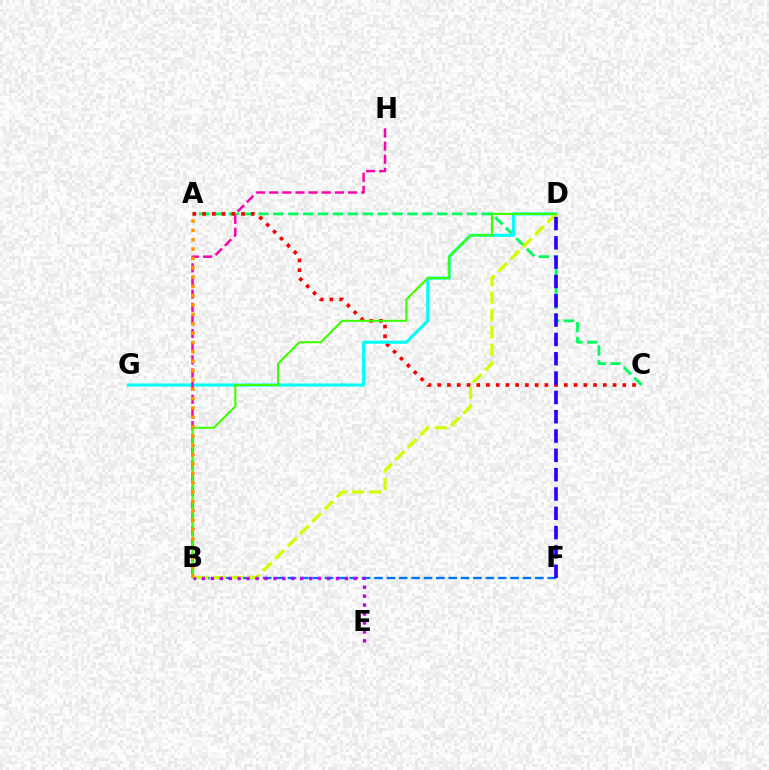{('A', 'C'): [{'color': '#00ff5c', 'line_style': 'dashed', 'thickness': 2.02}, {'color': '#ff0000', 'line_style': 'dotted', 'thickness': 2.65}], ('B', 'F'): [{'color': '#0074ff', 'line_style': 'dashed', 'thickness': 1.68}], ('D', 'G'): [{'color': '#00fff6', 'line_style': 'solid', 'thickness': 2.21}], ('B', 'D'): [{'color': '#d1ff00', 'line_style': 'dashed', 'thickness': 2.36}, {'color': '#3dff00', 'line_style': 'solid', 'thickness': 1.52}], ('D', 'F'): [{'color': '#2500ff', 'line_style': 'dashed', 'thickness': 2.62}], ('B', 'H'): [{'color': '#ff00ac', 'line_style': 'dashed', 'thickness': 1.79}], ('B', 'E'): [{'color': '#b900ff', 'line_style': 'dotted', 'thickness': 2.43}], ('A', 'B'): [{'color': '#ff9400', 'line_style': 'dotted', 'thickness': 2.54}]}